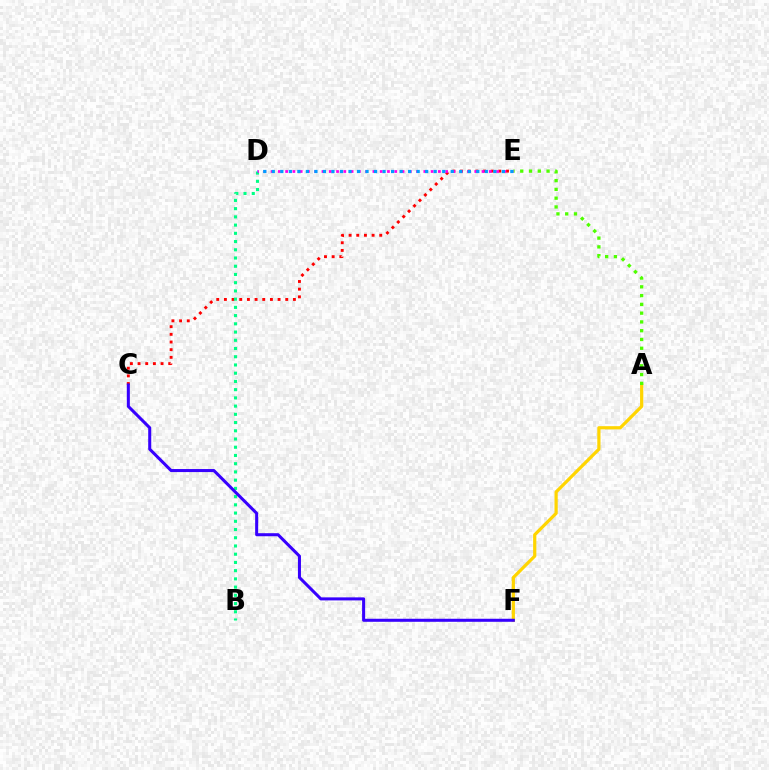{('C', 'E'): [{'color': '#ff0000', 'line_style': 'dotted', 'thickness': 2.08}], ('B', 'D'): [{'color': '#00ff86', 'line_style': 'dotted', 'thickness': 2.24}], ('A', 'F'): [{'color': '#ffd500', 'line_style': 'solid', 'thickness': 2.31}], ('A', 'E'): [{'color': '#4fff00', 'line_style': 'dotted', 'thickness': 2.38}], ('C', 'F'): [{'color': '#3700ff', 'line_style': 'solid', 'thickness': 2.19}], ('D', 'E'): [{'color': '#ff00ed', 'line_style': 'dotted', 'thickness': 1.98}, {'color': '#009eff', 'line_style': 'dotted', 'thickness': 2.32}]}